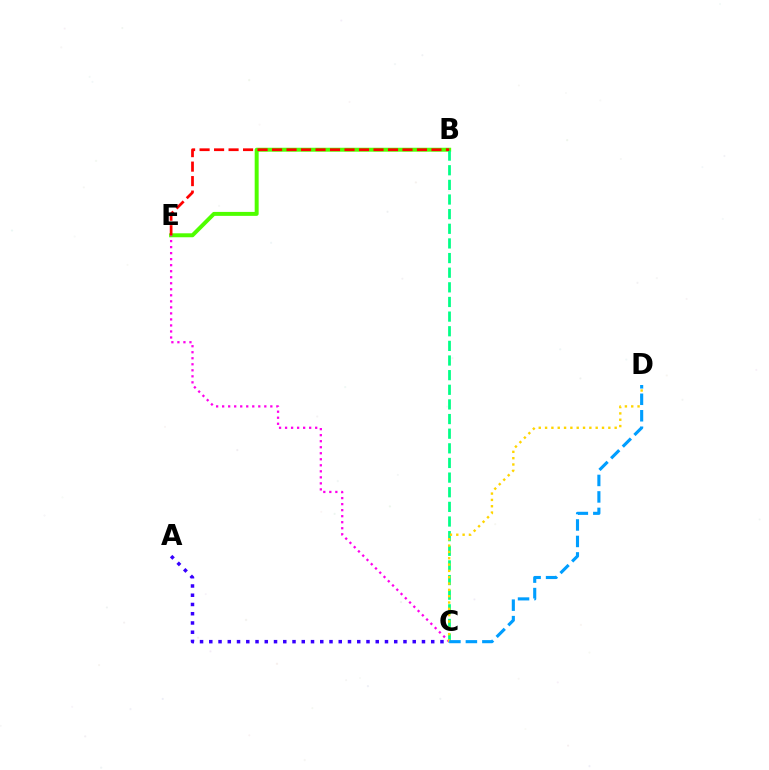{('B', 'E'): [{'color': '#4fff00', 'line_style': 'solid', 'thickness': 2.85}, {'color': '#ff0000', 'line_style': 'dashed', 'thickness': 1.97}], ('B', 'C'): [{'color': '#00ff86', 'line_style': 'dashed', 'thickness': 1.99}], ('A', 'C'): [{'color': '#3700ff', 'line_style': 'dotted', 'thickness': 2.51}], ('C', 'E'): [{'color': '#ff00ed', 'line_style': 'dotted', 'thickness': 1.64}], ('C', 'D'): [{'color': '#ffd500', 'line_style': 'dotted', 'thickness': 1.72}, {'color': '#009eff', 'line_style': 'dashed', 'thickness': 2.24}]}